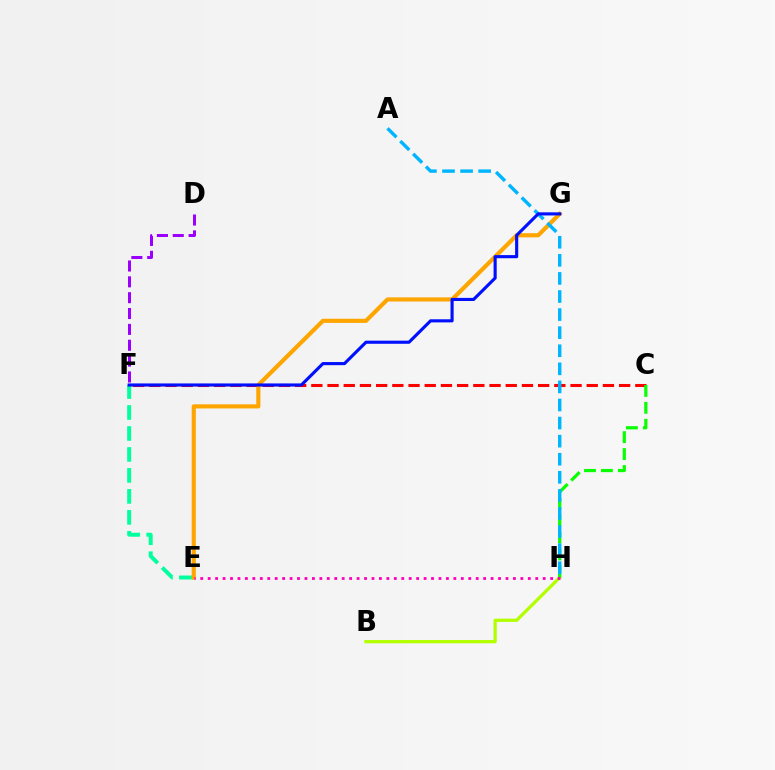{('C', 'F'): [{'color': '#ff0000', 'line_style': 'dashed', 'thickness': 2.2}], ('E', 'F'): [{'color': '#00ff9d', 'line_style': 'dashed', 'thickness': 2.85}], ('B', 'H'): [{'color': '#b3ff00', 'line_style': 'solid', 'thickness': 2.34}], ('E', 'G'): [{'color': '#ffa500', 'line_style': 'solid', 'thickness': 2.98}], ('C', 'H'): [{'color': '#08ff00', 'line_style': 'dashed', 'thickness': 2.3}], ('A', 'H'): [{'color': '#00b5ff', 'line_style': 'dashed', 'thickness': 2.46}], ('D', 'F'): [{'color': '#9b00ff', 'line_style': 'dashed', 'thickness': 2.15}], ('F', 'G'): [{'color': '#0010ff', 'line_style': 'solid', 'thickness': 2.25}], ('E', 'H'): [{'color': '#ff00bd', 'line_style': 'dotted', 'thickness': 2.02}]}